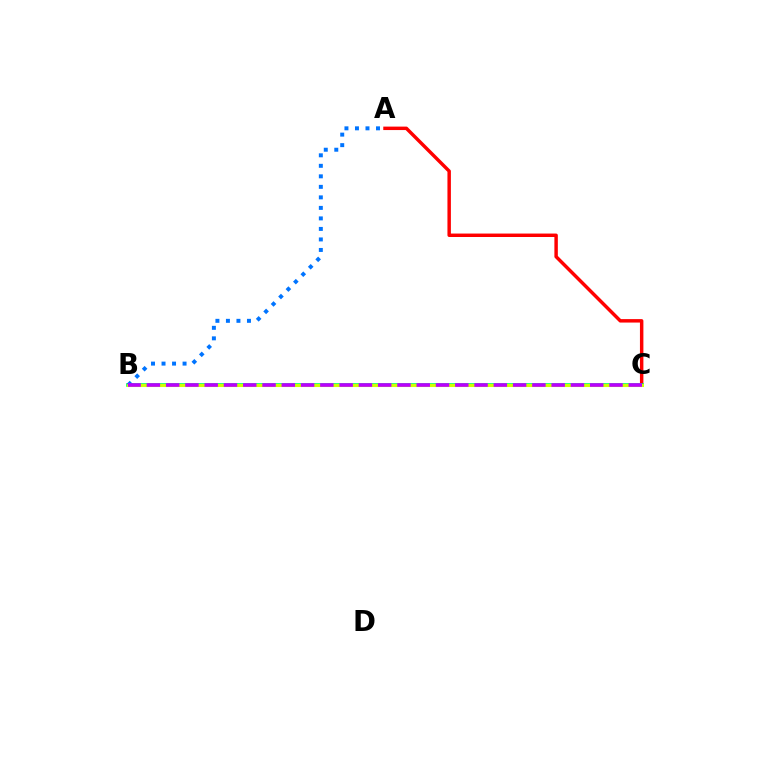{('A', 'C'): [{'color': '#ff0000', 'line_style': 'solid', 'thickness': 2.49}], ('B', 'C'): [{'color': '#00ff5c', 'line_style': 'solid', 'thickness': 2.61}, {'color': '#d1ff00', 'line_style': 'solid', 'thickness': 2.2}, {'color': '#b900ff', 'line_style': 'dashed', 'thickness': 2.62}], ('A', 'B'): [{'color': '#0074ff', 'line_style': 'dotted', 'thickness': 2.86}]}